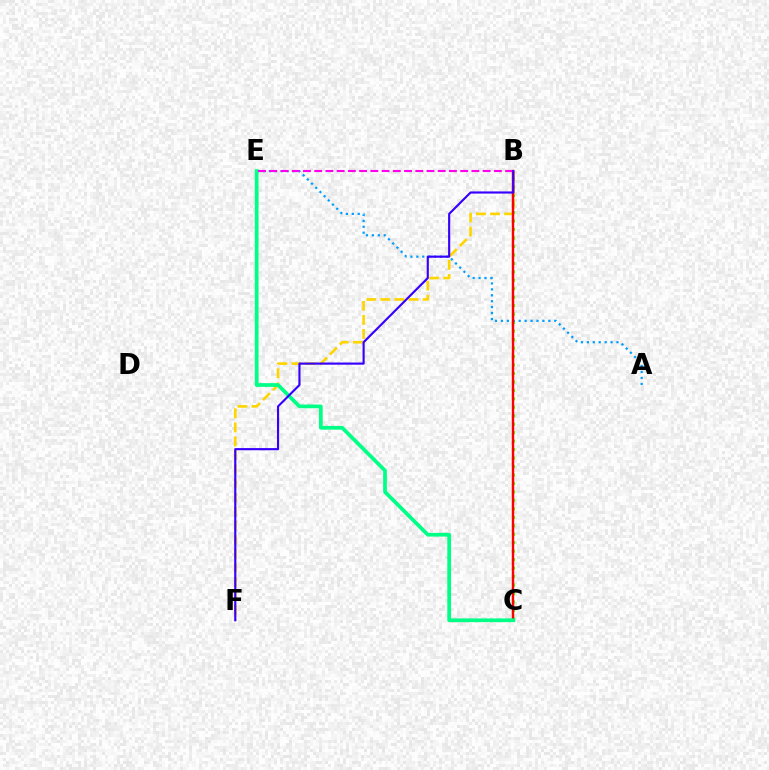{('B', 'C'): [{'color': '#4fff00', 'line_style': 'dotted', 'thickness': 2.3}, {'color': '#ff0000', 'line_style': 'solid', 'thickness': 1.74}], ('A', 'E'): [{'color': '#009eff', 'line_style': 'dotted', 'thickness': 1.61}], ('B', 'F'): [{'color': '#ffd500', 'line_style': 'dashed', 'thickness': 1.91}, {'color': '#3700ff', 'line_style': 'solid', 'thickness': 1.54}], ('C', 'E'): [{'color': '#00ff86', 'line_style': 'solid', 'thickness': 2.68}], ('B', 'E'): [{'color': '#ff00ed', 'line_style': 'dashed', 'thickness': 1.53}]}